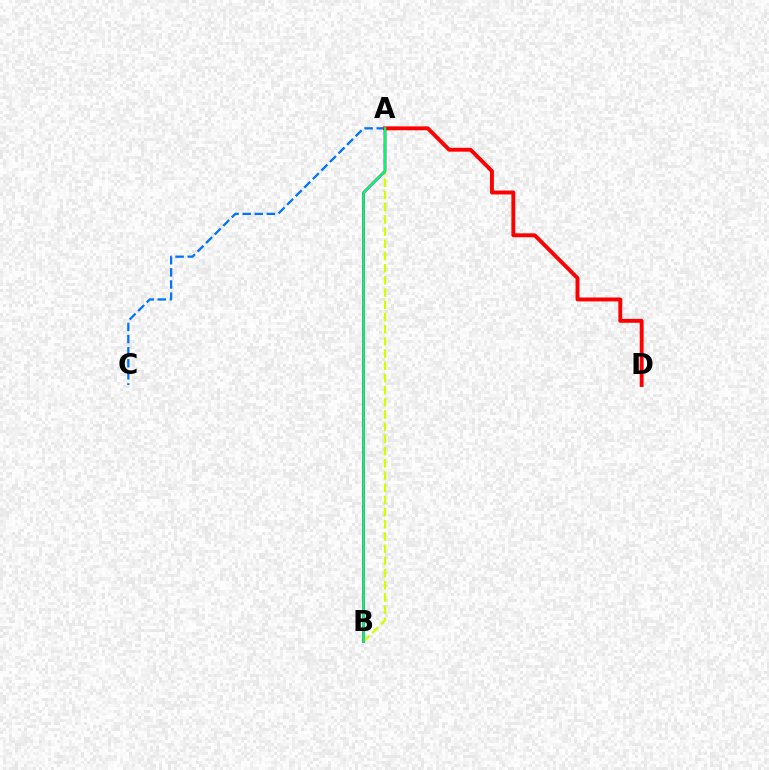{('A', 'B'): [{'color': '#d1ff00', 'line_style': 'dashed', 'thickness': 1.66}, {'color': '#b900ff', 'line_style': 'solid', 'thickness': 1.95}, {'color': '#00ff5c', 'line_style': 'solid', 'thickness': 1.71}], ('A', 'C'): [{'color': '#0074ff', 'line_style': 'dashed', 'thickness': 1.65}], ('A', 'D'): [{'color': '#ff0000', 'line_style': 'solid', 'thickness': 2.81}]}